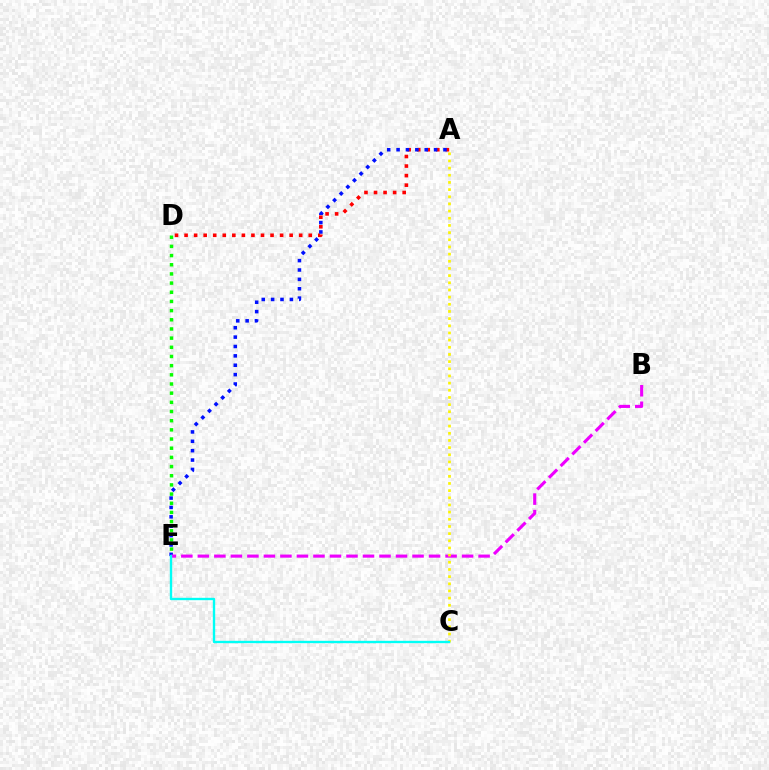{('A', 'D'): [{'color': '#ff0000', 'line_style': 'dotted', 'thickness': 2.6}], ('D', 'E'): [{'color': '#08ff00', 'line_style': 'dotted', 'thickness': 2.49}], ('A', 'E'): [{'color': '#0010ff', 'line_style': 'dotted', 'thickness': 2.55}], ('B', 'E'): [{'color': '#ee00ff', 'line_style': 'dashed', 'thickness': 2.24}], ('A', 'C'): [{'color': '#fcf500', 'line_style': 'dotted', 'thickness': 1.95}], ('C', 'E'): [{'color': '#00fff6', 'line_style': 'solid', 'thickness': 1.71}]}